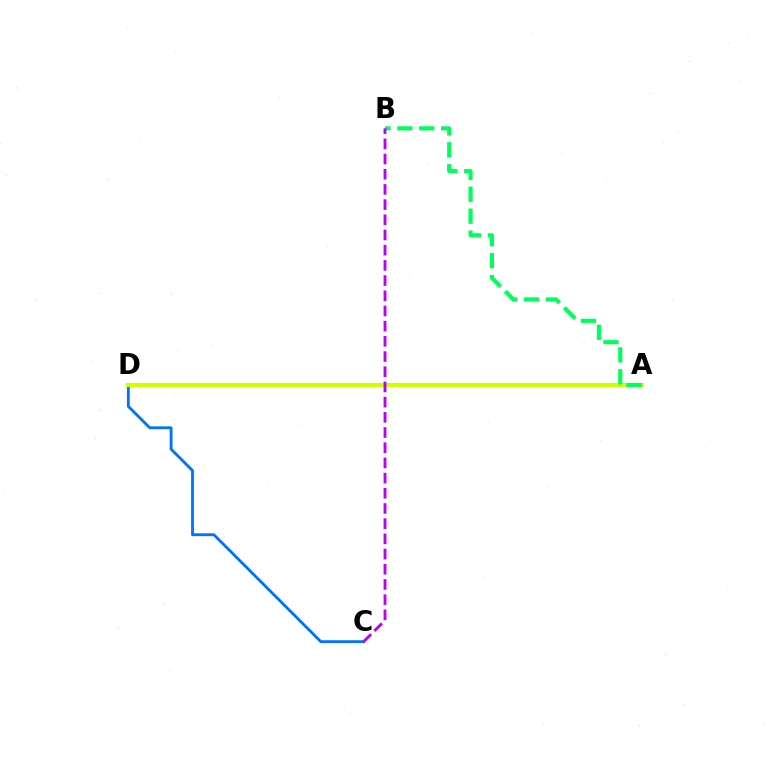{('A', 'D'): [{'color': '#ff0000', 'line_style': 'dotted', 'thickness': 2.73}, {'color': '#d1ff00', 'line_style': 'solid', 'thickness': 2.93}], ('C', 'D'): [{'color': '#0074ff', 'line_style': 'solid', 'thickness': 2.06}], ('A', 'B'): [{'color': '#00ff5c', 'line_style': 'dashed', 'thickness': 2.98}], ('B', 'C'): [{'color': '#b900ff', 'line_style': 'dashed', 'thickness': 2.06}]}